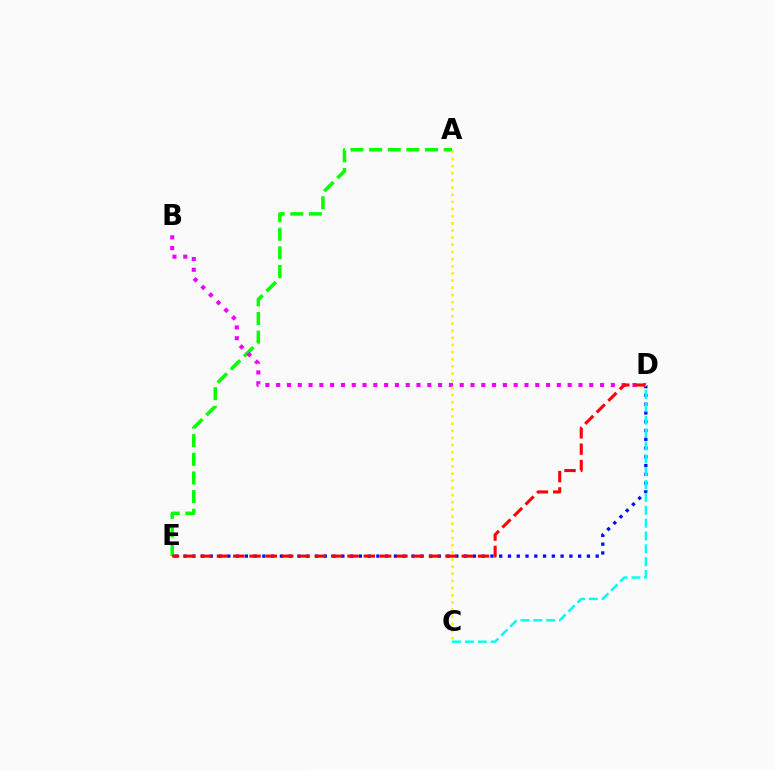{('D', 'E'): [{'color': '#0010ff', 'line_style': 'dotted', 'thickness': 2.38}, {'color': '#ff0000', 'line_style': 'dashed', 'thickness': 2.22}], ('A', 'E'): [{'color': '#08ff00', 'line_style': 'dashed', 'thickness': 2.53}], ('B', 'D'): [{'color': '#ee00ff', 'line_style': 'dotted', 'thickness': 2.93}], ('A', 'C'): [{'color': '#fcf500', 'line_style': 'dotted', 'thickness': 1.94}], ('C', 'D'): [{'color': '#00fff6', 'line_style': 'dashed', 'thickness': 1.75}]}